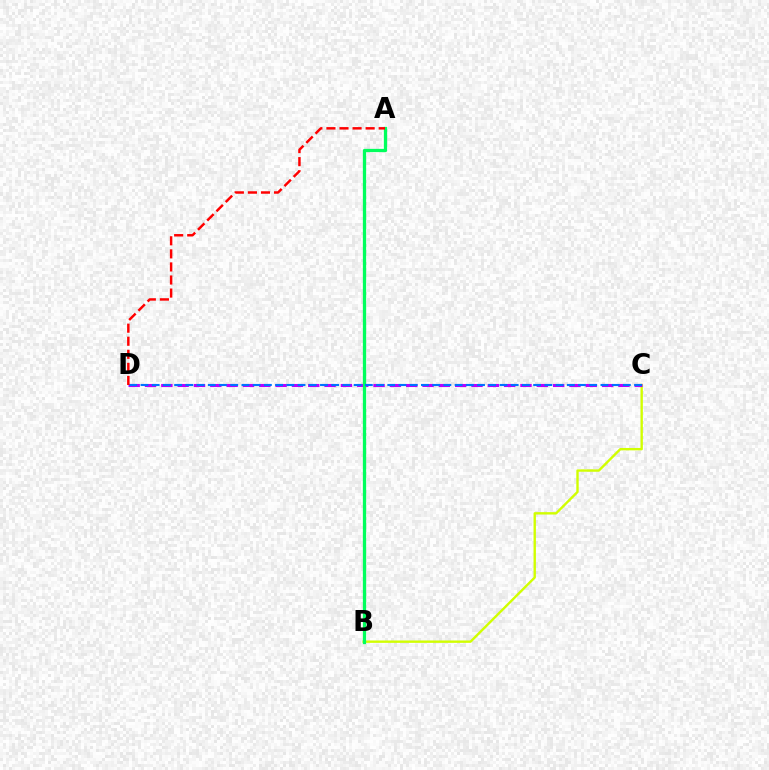{('B', 'C'): [{'color': '#d1ff00', 'line_style': 'solid', 'thickness': 1.72}], ('C', 'D'): [{'color': '#b900ff', 'line_style': 'dashed', 'thickness': 2.22}, {'color': '#0074ff', 'line_style': 'dashed', 'thickness': 1.52}], ('A', 'B'): [{'color': '#00ff5c', 'line_style': 'solid', 'thickness': 2.36}], ('A', 'D'): [{'color': '#ff0000', 'line_style': 'dashed', 'thickness': 1.78}]}